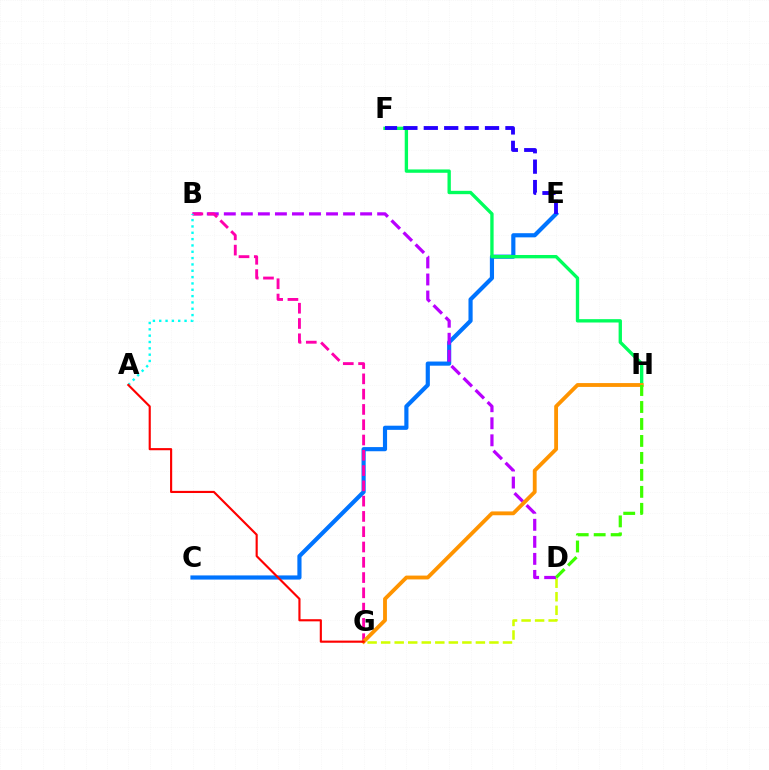{('C', 'E'): [{'color': '#0074ff', 'line_style': 'solid', 'thickness': 2.99}], ('D', 'G'): [{'color': '#d1ff00', 'line_style': 'dashed', 'thickness': 1.84}], ('F', 'H'): [{'color': '#00ff5c', 'line_style': 'solid', 'thickness': 2.41}], ('B', 'D'): [{'color': '#b900ff', 'line_style': 'dashed', 'thickness': 2.31}], ('B', 'G'): [{'color': '#ff00ac', 'line_style': 'dashed', 'thickness': 2.08}], ('G', 'H'): [{'color': '#ff9400', 'line_style': 'solid', 'thickness': 2.76}], ('A', 'B'): [{'color': '#00fff6', 'line_style': 'dotted', 'thickness': 1.72}], ('A', 'G'): [{'color': '#ff0000', 'line_style': 'solid', 'thickness': 1.54}], ('E', 'F'): [{'color': '#2500ff', 'line_style': 'dashed', 'thickness': 2.77}], ('D', 'H'): [{'color': '#3dff00', 'line_style': 'dashed', 'thickness': 2.31}]}